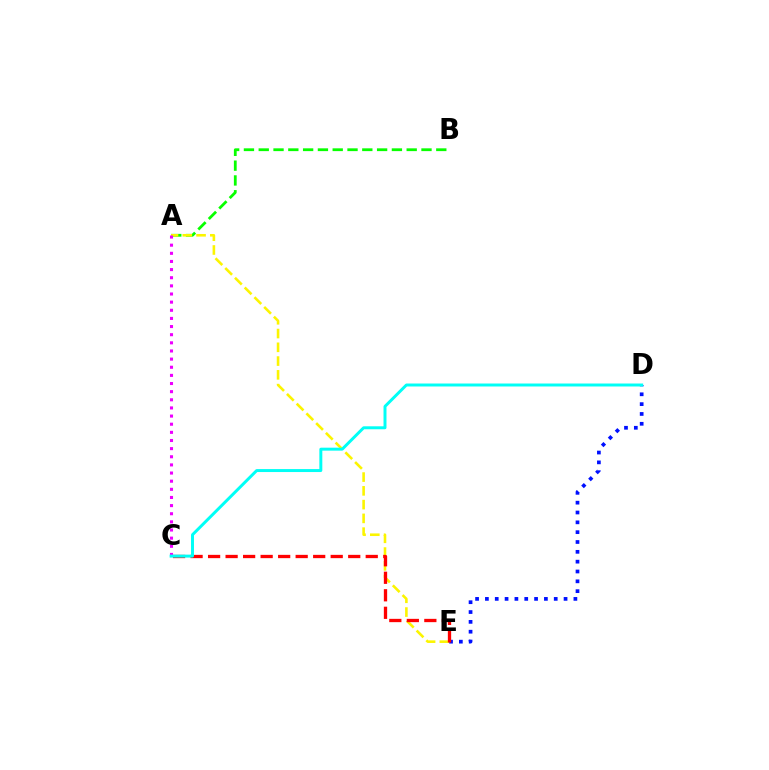{('D', 'E'): [{'color': '#0010ff', 'line_style': 'dotted', 'thickness': 2.67}], ('A', 'B'): [{'color': '#08ff00', 'line_style': 'dashed', 'thickness': 2.01}], ('A', 'E'): [{'color': '#fcf500', 'line_style': 'dashed', 'thickness': 1.87}], ('C', 'E'): [{'color': '#ff0000', 'line_style': 'dashed', 'thickness': 2.38}], ('A', 'C'): [{'color': '#ee00ff', 'line_style': 'dotted', 'thickness': 2.21}], ('C', 'D'): [{'color': '#00fff6', 'line_style': 'solid', 'thickness': 2.14}]}